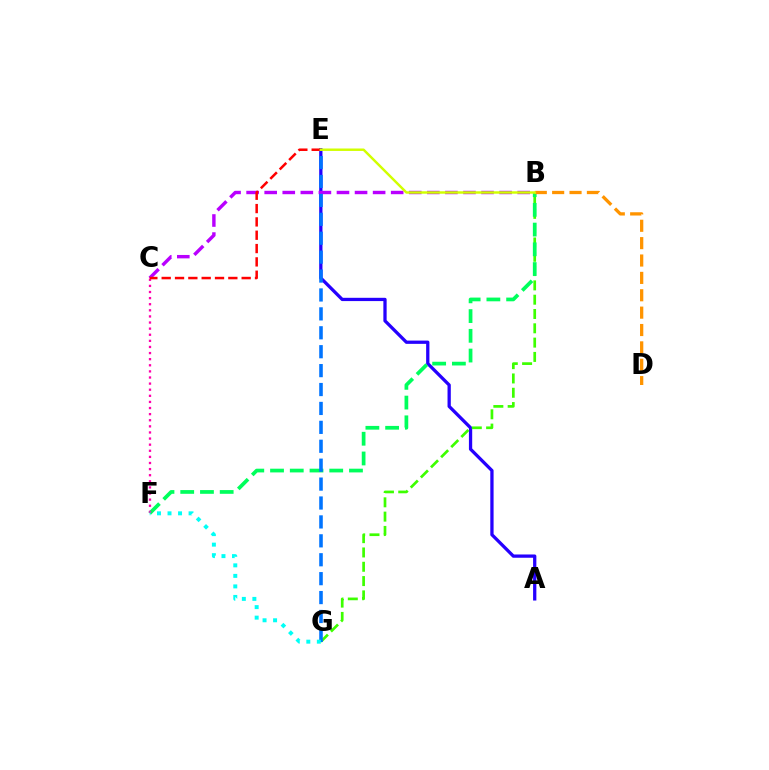{('A', 'E'): [{'color': '#2500ff', 'line_style': 'solid', 'thickness': 2.36}], ('B', 'G'): [{'color': '#3dff00', 'line_style': 'dashed', 'thickness': 1.94}], ('B', 'F'): [{'color': '#00ff5c', 'line_style': 'dashed', 'thickness': 2.68}], ('B', 'D'): [{'color': '#ff9400', 'line_style': 'dashed', 'thickness': 2.36}], ('B', 'C'): [{'color': '#b900ff', 'line_style': 'dashed', 'thickness': 2.45}], ('C', 'F'): [{'color': '#ff00ac', 'line_style': 'dotted', 'thickness': 1.66}], ('C', 'E'): [{'color': '#ff0000', 'line_style': 'dashed', 'thickness': 1.81}], ('E', 'G'): [{'color': '#0074ff', 'line_style': 'dashed', 'thickness': 2.57}], ('F', 'G'): [{'color': '#00fff6', 'line_style': 'dotted', 'thickness': 2.86}], ('B', 'E'): [{'color': '#d1ff00', 'line_style': 'solid', 'thickness': 1.76}]}